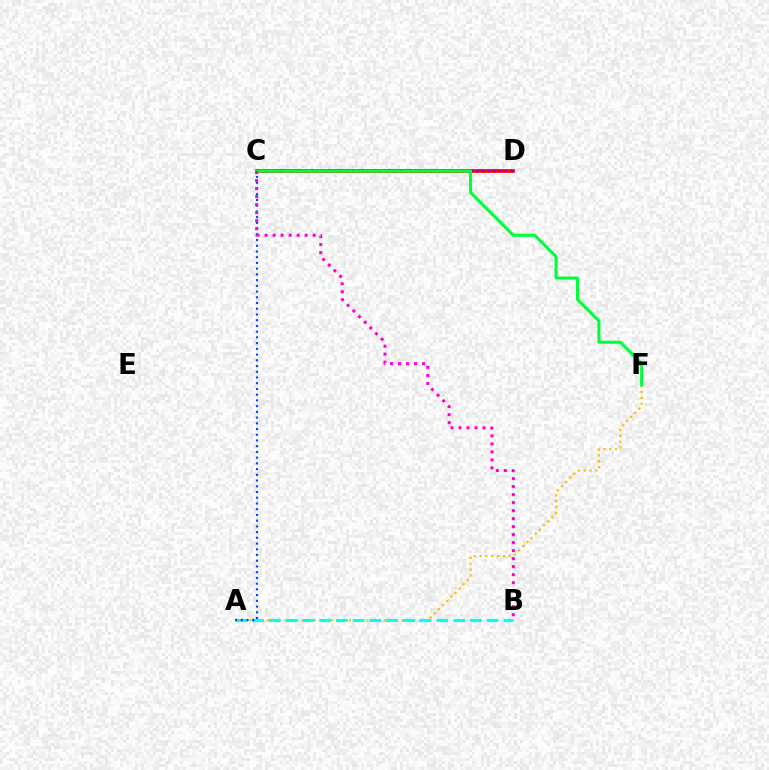{('C', 'D'): [{'color': '#84ff00', 'line_style': 'dotted', 'thickness': 1.65}, {'color': '#ff0000', 'line_style': 'solid', 'thickness': 2.65}, {'color': '#7200ff', 'line_style': 'dotted', 'thickness': 1.55}], ('A', 'F'): [{'color': '#ffbd00', 'line_style': 'dotted', 'thickness': 1.59}], ('A', 'B'): [{'color': '#00fff6', 'line_style': 'dashed', 'thickness': 2.28}], ('C', 'F'): [{'color': '#00ff39', 'line_style': 'solid', 'thickness': 2.19}], ('A', 'C'): [{'color': '#004bff', 'line_style': 'dotted', 'thickness': 1.56}], ('B', 'C'): [{'color': '#ff00cf', 'line_style': 'dotted', 'thickness': 2.18}]}